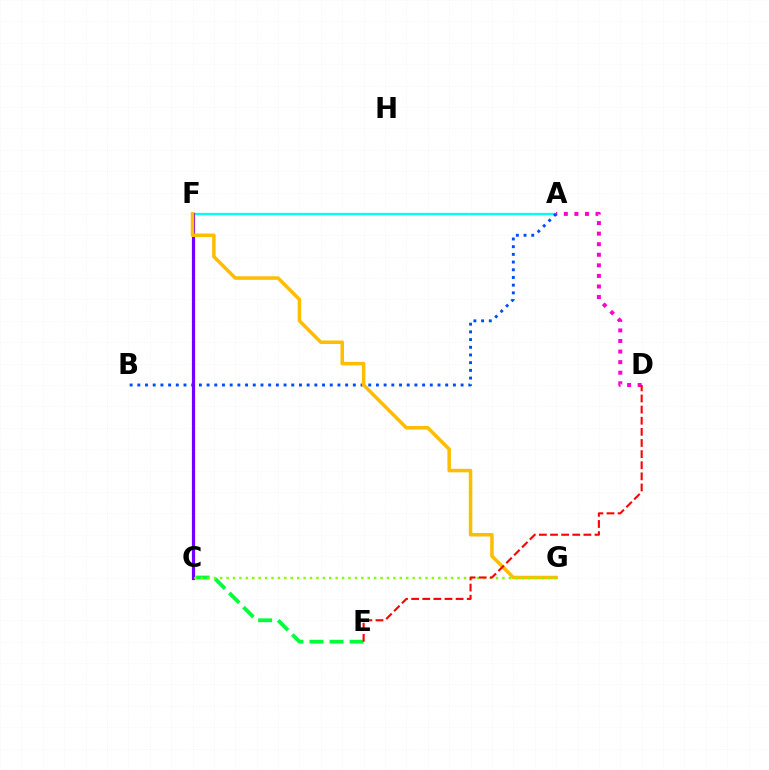{('A', 'F'): [{'color': '#00fff6', 'line_style': 'solid', 'thickness': 1.66}], ('C', 'E'): [{'color': '#00ff39', 'line_style': 'dashed', 'thickness': 2.73}], ('A', 'D'): [{'color': '#ff00cf', 'line_style': 'dotted', 'thickness': 2.87}], ('A', 'B'): [{'color': '#004bff', 'line_style': 'dotted', 'thickness': 2.09}], ('C', 'F'): [{'color': '#7200ff', 'line_style': 'solid', 'thickness': 2.3}], ('F', 'G'): [{'color': '#ffbd00', 'line_style': 'solid', 'thickness': 2.54}], ('C', 'G'): [{'color': '#84ff00', 'line_style': 'dotted', 'thickness': 1.74}], ('D', 'E'): [{'color': '#ff0000', 'line_style': 'dashed', 'thickness': 1.51}]}